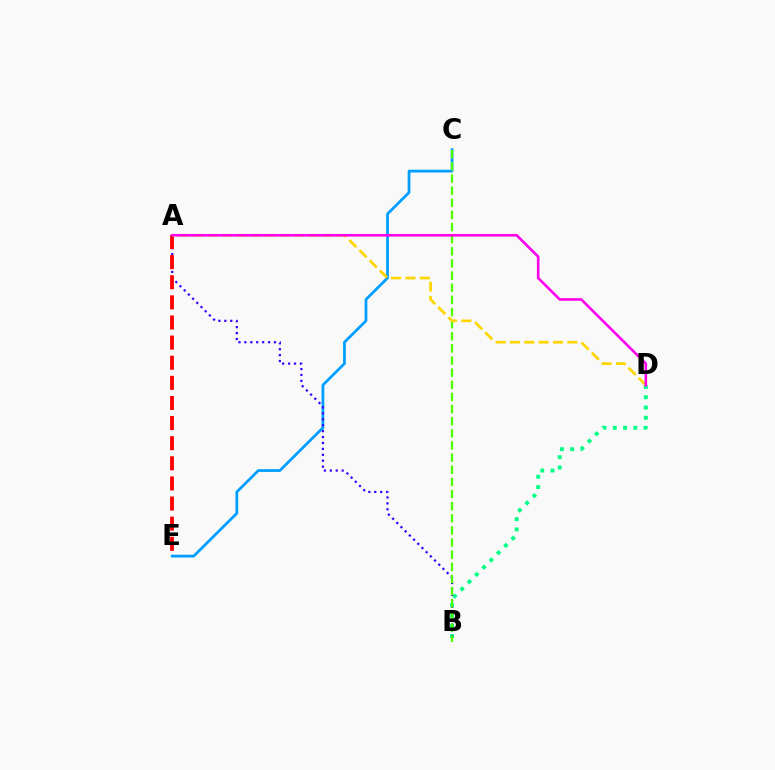{('B', 'D'): [{'color': '#00ff86', 'line_style': 'dotted', 'thickness': 2.79}], ('C', 'E'): [{'color': '#009eff', 'line_style': 'solid', 'thickness': 1.99}], ('A', 'B'): [{'color': '#3700ff', 'line_style': 'dotted', 'thickness': 1.61}], ('B', 'C'): [{'color': '#4fff00', 'line_style': 'dashed', 'thickness': 1.65}], ('A', 'E'): [{'color': '#ff0000', 'line_style': 'dashed', 'thickness': 2.73}], ('A', 'D'): [{'color': '#ffd500', 'line_style': 'dashed', 'thickness': 1.95}, {'color': '#ff00ed', 'line_style': 'solid', 'thickness': 1.88}]}